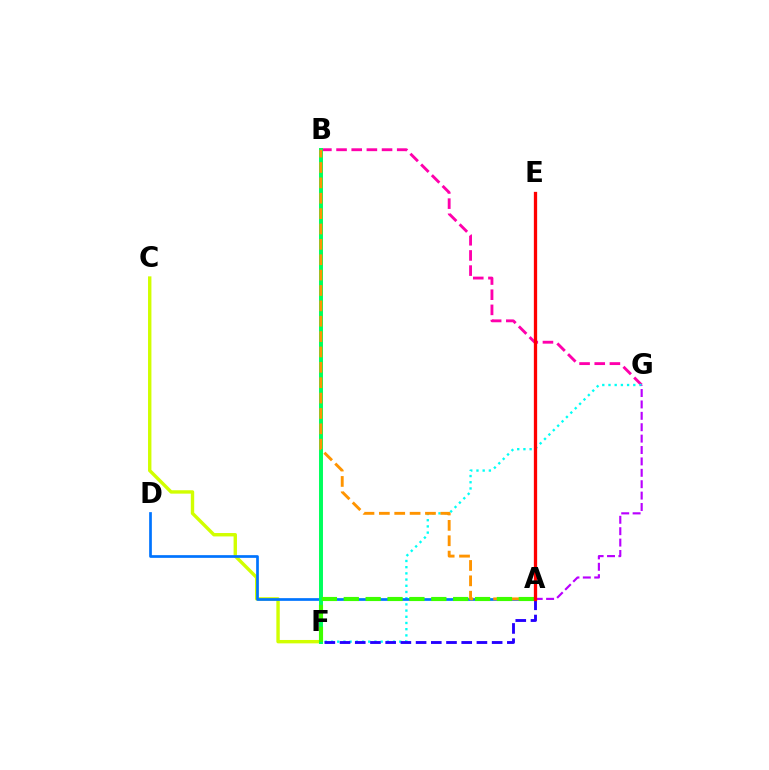{('B', 'G'): [{'color': '#ff00ac', 'line_style': 'dashed', 'thickness': 2.06}], ('F', 'G'): [{'color': '#00fff6', 'line_style': 'dotted', 'thickness': 1.69}], ('C', 'F'): [{'color': '#d1ff00', 'line_style': 'solid', 'thickness': 2.45}], ('A', 'D'): [{'color': '#0074ff', 'line_style': 'solid', 'thickness': 1.95}], ('A', 'G'): [{'color': '#b900ff', 'line_style': 'dashed', 'thickness': 1.55}], ('A', 'F'): [{'color': '#2500ff', 'line_style': 'dashed', 'thickness': 2.07}, {'color': '#3dff00', 'line_style': 'dashed', 'thickness': 2.97}], ('B', 'F'): [{'color': '#00ff5c', 'line_style': 'solid', 'thickness': 2.85}], ('A', 'B'): [{'color': '#ff9400', 'line_style': 'dashed', 'thickness': 2.09}], ('A', 'E'): [{'color': '#ff0000', 'line_style': 'solid', 'thickness': 2.37}]}